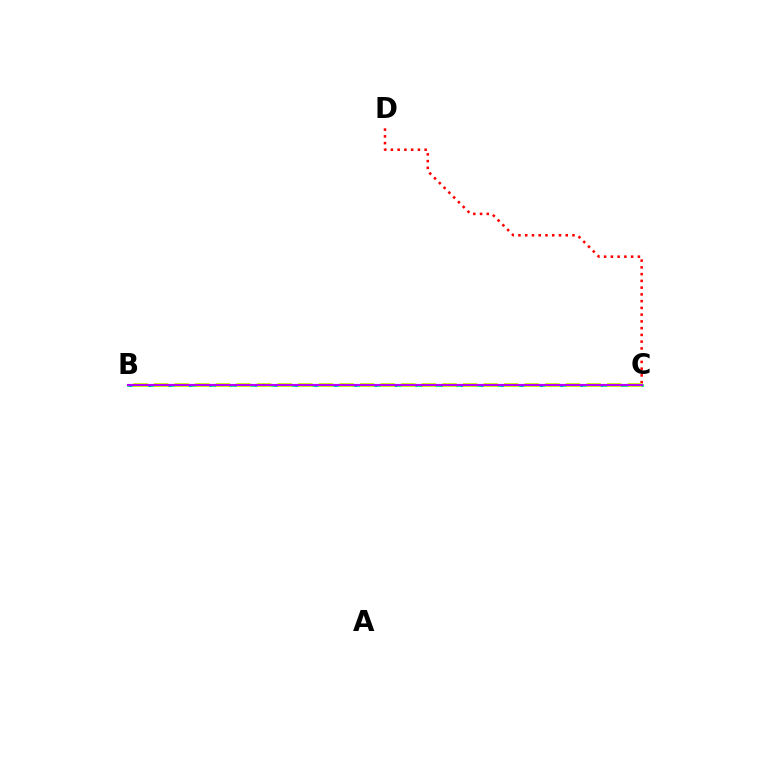{('C', 'D'): [{'color': '#ff0000', 'line_style': 'dotted', 'thickness': 1.83}], ('B', 'C'): [{'color': '#00ff5c', 'line_style': 'solid', 'thickness': 1.97}, {'color': '#0074ff', 'line_style': 'dotted', 'thickness': 1.8}, {'color': '#d1ff00', 'line_style': 'dashed', 'thickness': 2.8}, {'color': '#b900ff', 'line_style': 'solid', 'thickness': 1.53}]}